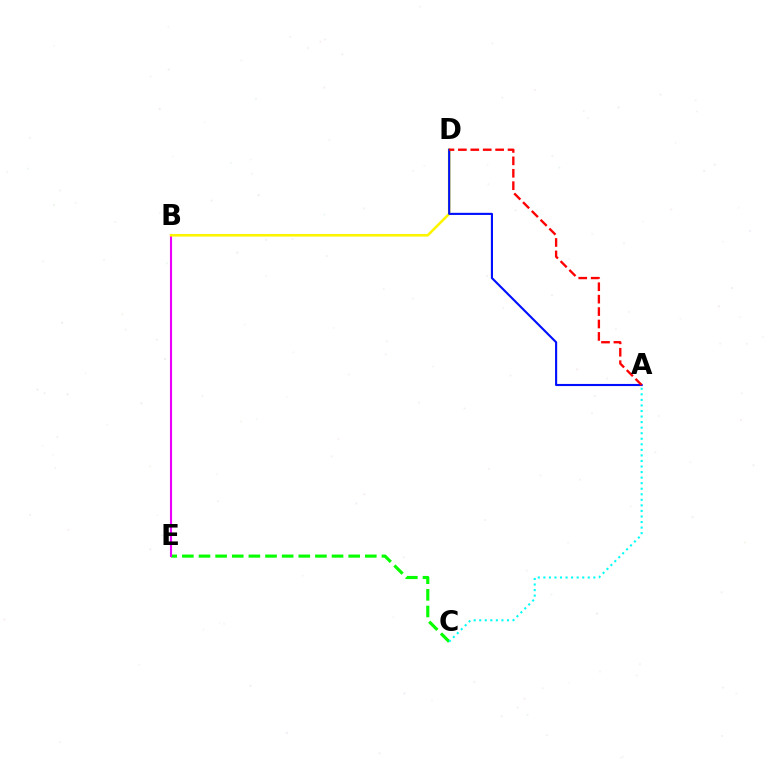{('C', 'E'): [{'color': '#08ff00', 'line_style': 'dashed', 'thickness': 2.26}], ('A', 'C'): [{'color': '#00fff6', 'line_style': 'dotted', 'thickness': 1.51}], ('B', 'E'): [{'color': '#ee00ff', 'line_style': 'solid', 'thickness': 1.53}], ('B', 'D'): [{'color': '#fcf500', 'line_style': 'solid', 'thickness': 1.87}], ('A', 'D'): [{'color': '#0010ff', 'line_style': 'solid', 'thickness': 1.53}, {'color': '#ff0000', 'line_style': 'dashed', 'thickness': 1.69}]}